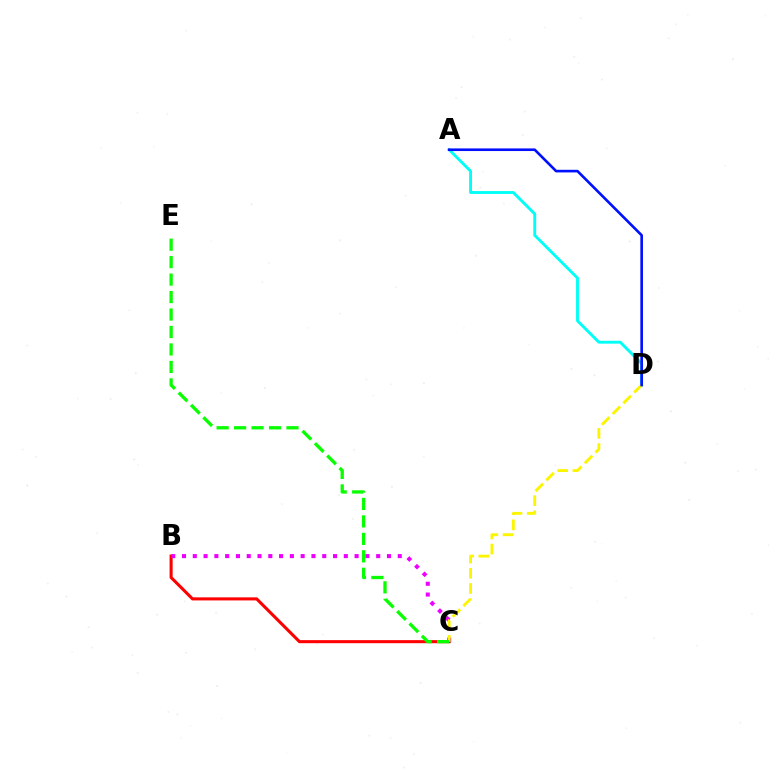{('B', 'C'): [{'color': '#ff0000', 'line_style': 'solid', 'thickness': 2.21}, {'color': '#ee00ff', 'line_style': 'dotted', 'thickness': 2.93}], ('A', 'D'): [{'color': '#00fff6', 'line_style': 'solid', 'thickness': 2.07}, {'color': '#0010ff', 'line_style': 'solid', 'thickness': 1.89}], ('C', 'D'): [{'color': '#fcf500', 'line_style': 'dashed', 'thickness': 2.06}], ('C', 'E'): [{'color': '#08ff00', 'line_style': 'dashed', 'thickness': 2.37}]}